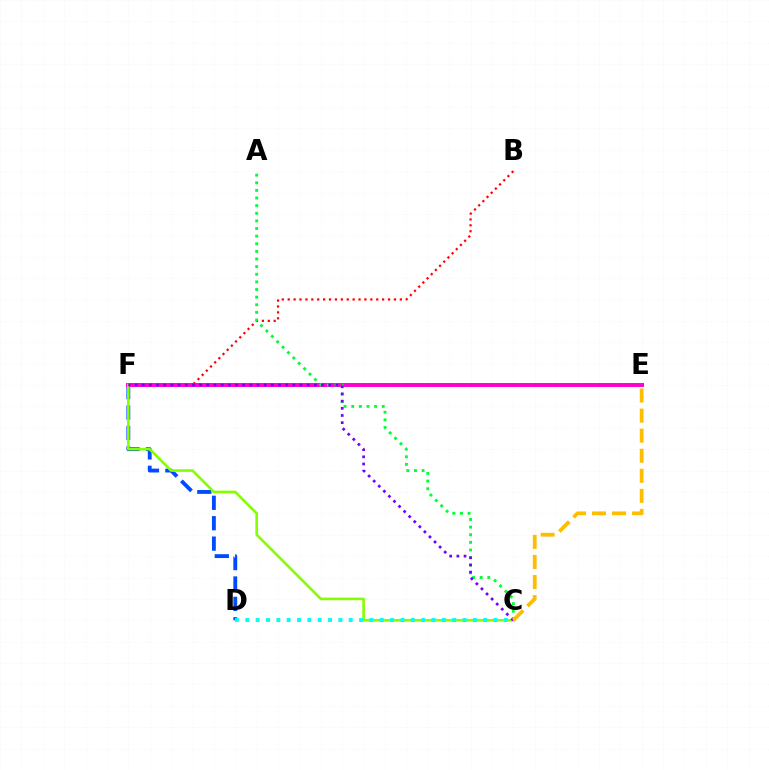{('D', 'F'): [{'color': '#004bff', 'line_style': 'dashed', 'thickness': 2.77}], ('B', 'F'): [{'color': '#ff0000', 'line_style': 'dotted', 'thickness': 1.6}], ('E', 'F'): [{'color': '#ff00cf', 'line_style': 'solid', 'thickness': 2.85}], ('A', 'C'): [{'color': '#00ff39', 'line_style': 'dotted', 'thickness': 2.07}], ('C', 'F'): [{'color': '#84ff00', 'line_style': 'solid', 'thickness': 1.89}, {'color': '#7200ff', 'line_style': 'dotted', 'thickness': 1.95}], ('C', 'E'): [{'color': '#ffbd00', 'line_style': 'dashed', 'thickness': 2.73}], ('C', 'D'): [{'color': '#00fff6', 'line_style': 'dotted', 'thickness': 2.81}]}